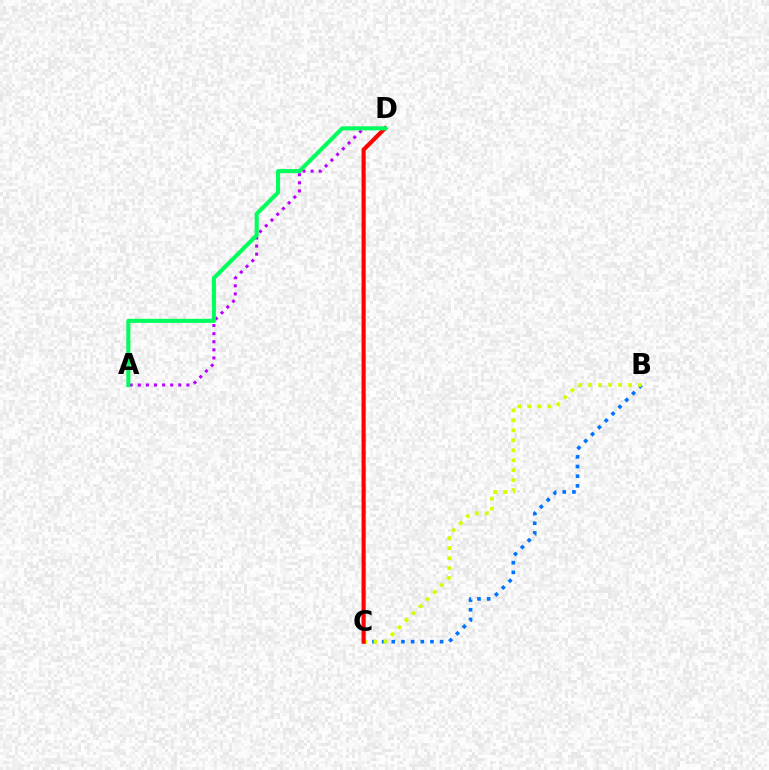{('B', 'C'): [{'color': '#0074ff', 'line_style': 'dotted', 'thickness': 2.63}, {'color': '#d1ff00', 'line_style': 'dotted', 'thickness': 2.71}], ('A', 'D'): [{'color': '#b900ff', 'line_style': 'dotted', 'thickness': 2.2}, {'color': '#00ff5c', 'line_style': 'solid', 'thickness': 2.93}], ('C', 'D'): [{'color': '#ff0000', 'line_style': 'solid', 'thickness': 2.97}]}